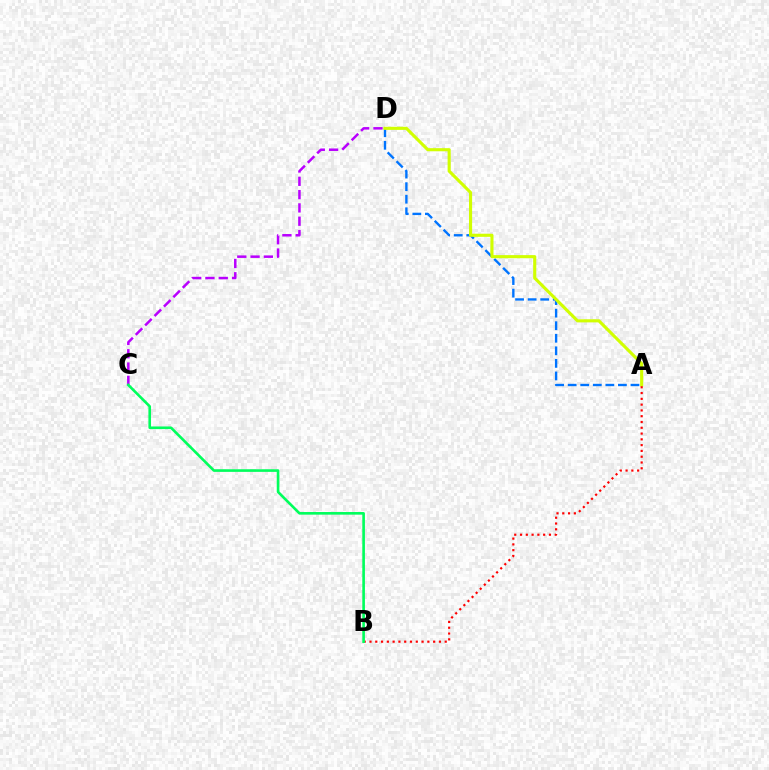{('A', 'D'): [{'color': '#0074ff', 'line_style': 'dashed', 'thickness': 1.71}, {'color': '#d1ff00', 'line_style': 'solid', 'thickness': 2.24}], ('C', 'D'): [{'color': '#b900ff', 'line_style': 'dashed', 'thickness': 1.81}], ('A', 'B'): [{'color': '#ff0000', 'line_style': 'dotted', 'thickness': 1.57}], ('B', 'C'): [{'color': '#00ff5c', 'line_style': 'solid', 'thickness': 1.89}]}